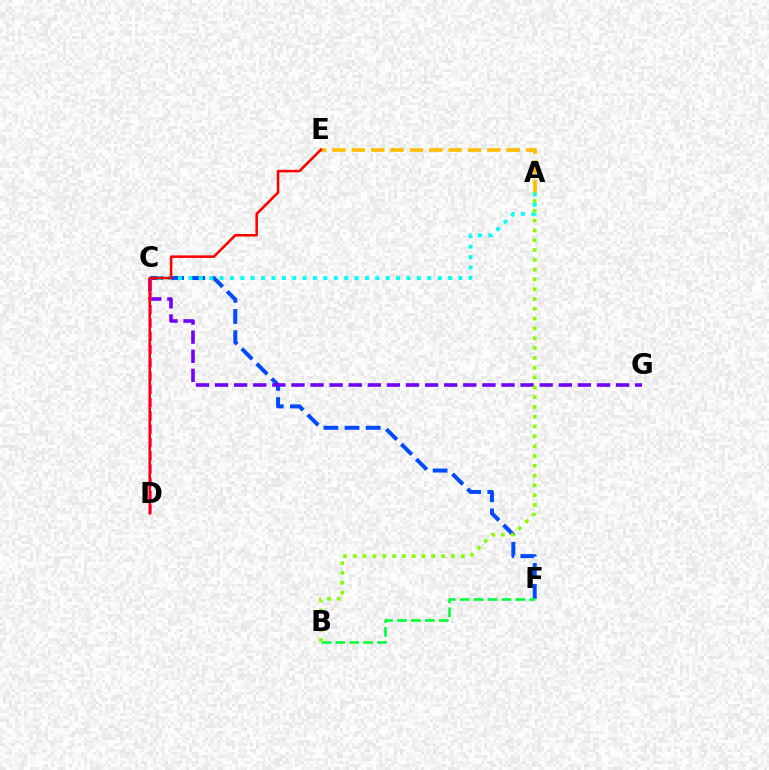{('C', 'F'): [{'color': '#004bff', 'line_style': 'dashed', 'thickness': 2.88}], ('C', 'G'): [{'color': '#7200ff', 'line_style': 'dashed', 'thickness': 2.59}], ('A', 'E'): [{'color': '#ffbd00', 'line_style': 'dashed', 'thickness': 2.63}], ('B', 'F'): [{'color': '#00ff39', 'line_style': 'dashed', 'thickness': 1.89}], ('C', 'D'): [{'color': '#ff00cf', 'line_style': 'dashed', 'thickness': 1.8}], ('A', 'C'): [{'color': '#00fff6', 'line_style': 'dotted', 'thickness': 2.82}], ('D', 'E'): [{'color': '#ff0000', 'line_style': 'solid', 'thickness': 1.83}], ('A', 'B'): [{'color': '#84ff00', 'line_style': 'dotted', 'thickness': 2.66}]}